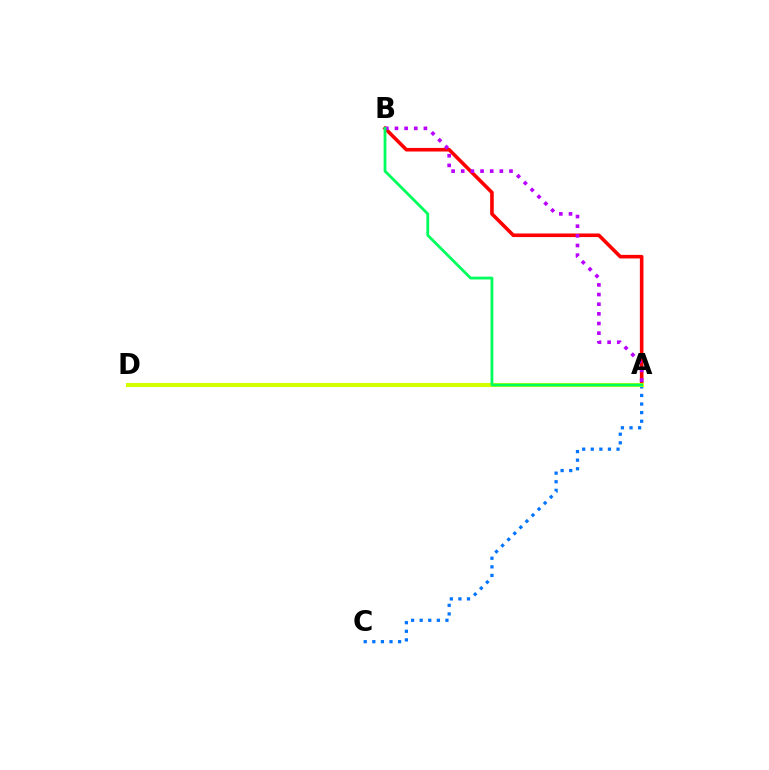{('A', 'B'): [{'color': '#ff0000', 'line_style': 'solid', 'thickness': 2.59}, {'color': '#b900ff', 'line_style': 'dotted', 'thickness': 2.62}, {'color': '#00ff5c', 'line_style': 'solid', 'thickness': 2.02}], ('A', 'C'): [{'color': '#0074ff', 'line_style': 'dotted', 'thickness': 2.33}], ('A', 'D'): [{'color': '#d1ff00', 'line_style': 'solid', 'thickness': 2.96}]}